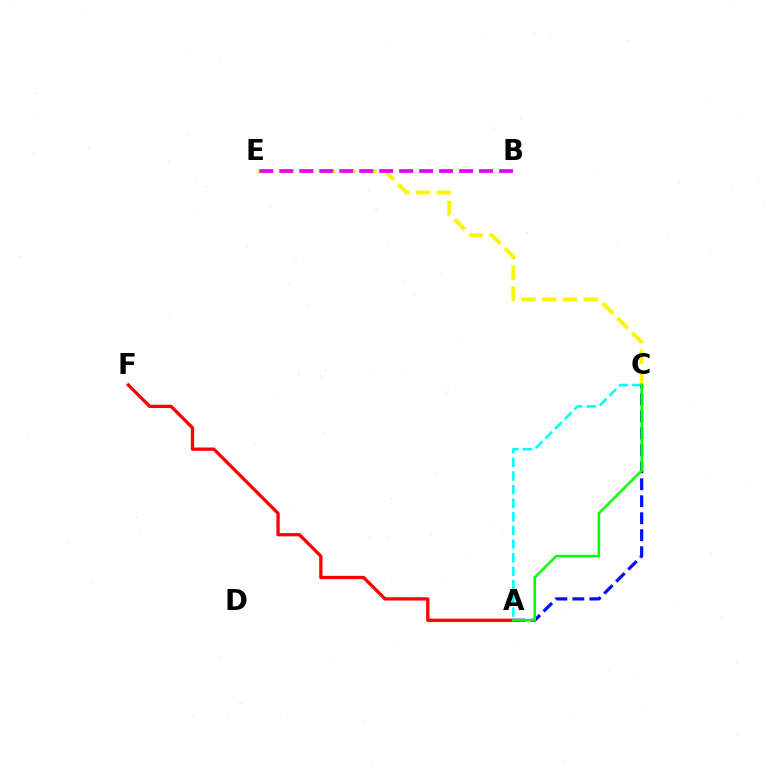{('A', 'C'): [{'color': '#0010ff', 'line_style': 'dashed', 'thickness': 2.31}, {'color': '#00fff6', 'line_style': 'dashed', 'thickness': 1.85}, {'color': '#08ff00', 'line_style': 'solid', 'thickness': 1.84}], ('C', 'E'): [{'color': '#fcf500', 'line_style': 'dashed', 'thickness': 2.83}], ('A', 'F'): [{'color': '#ff0000', 'line_style': 'solid', 'thickness': 2.38}], ('B', 'E'): [{'color': '#ee00ff', 'line_style': 'dashed', 'thickness': 2.71}]}